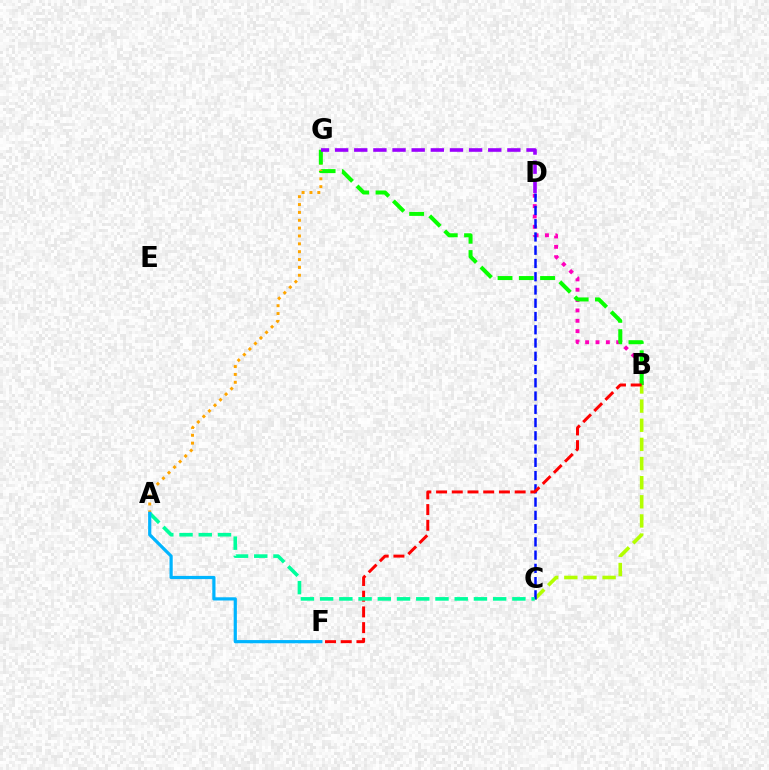{('B', 'C'): [{'color': '#b3ff00', 'line_style': 'dashed', 'thickness': 2.6}], ('A', 'G'): [{'color': '#ffa500', 'line_style': 'dotted', 'thickness': 2.13}], ('B', 'D'): [{'color': '#ff00bd', 'line_style': 'dotted', 'thickness': 2.81}], ('B', 'G'): [{'color': '#08ff00', 'line_style': 'dashed', 'thickness': 2.89}], ('C', 'D'): [{'color': '#0010ff', 'line_style': 'dashed', 'thickness': 1.8}], ('D', 'G'): [{'color': '#9b00ff', 'line_style': 'dashed', 'thickness': 2.6}], ('B', 'F'): [{'color': '#ff0000', 'line_style': 'dashed', 'thickness': 2.13}], ('A', 'C'): [{'color': '#00ff9d', 'line_style': 'dashed', 'thickness': 2.61}], ('A', 'F'): [{'color': '#00b5ff', 'line_style': 'solid', 'thickness': 2.31}]}